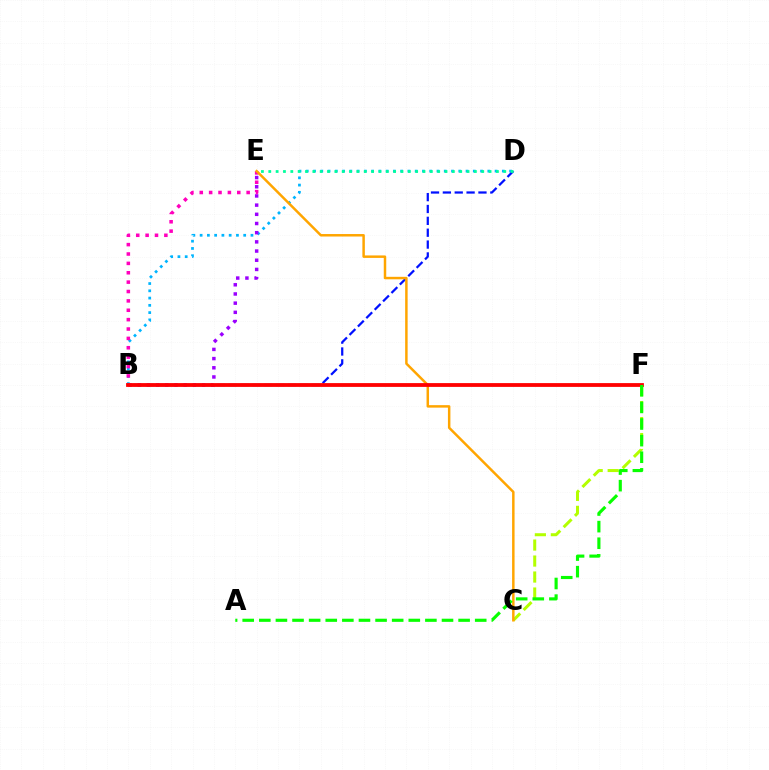{('B', 'D'): [{'color': '#00b5ff', 'line_style': 'dotted', 'thickness': 1.97}, {'color': '#0010ff', 'line_style': 'dashed', 'thickness': 1.61}], ('B', 'E'): [{'color': '#9b00ff', 'line_style': 'dotted', 'thickness': 2.5}, {'color': '#ff00bd', 'line_style': 'dotted', 'thickness': 2.55}], ('C', 'F'): [{'color': '#b3ff00', 'line_style': 'dashed', 'thickness': 2.17}], ('D', 'E'): [{'color': '#00ff9d', 'line_style': 'dotted', 'thickness': 2.0}], ('C', 'E'): [{'color': '#ffa500', 'line_style': 'solid', 'thickness': 1.79}], ('B', 'F'): [{'color': '#ff0000', 'line_style': 'solid', 'thickness': 2.73}], ('A', 'F'): [{'color': '#08ff00', 'line_style': 'dashed', 'thickness': 2.26}]}